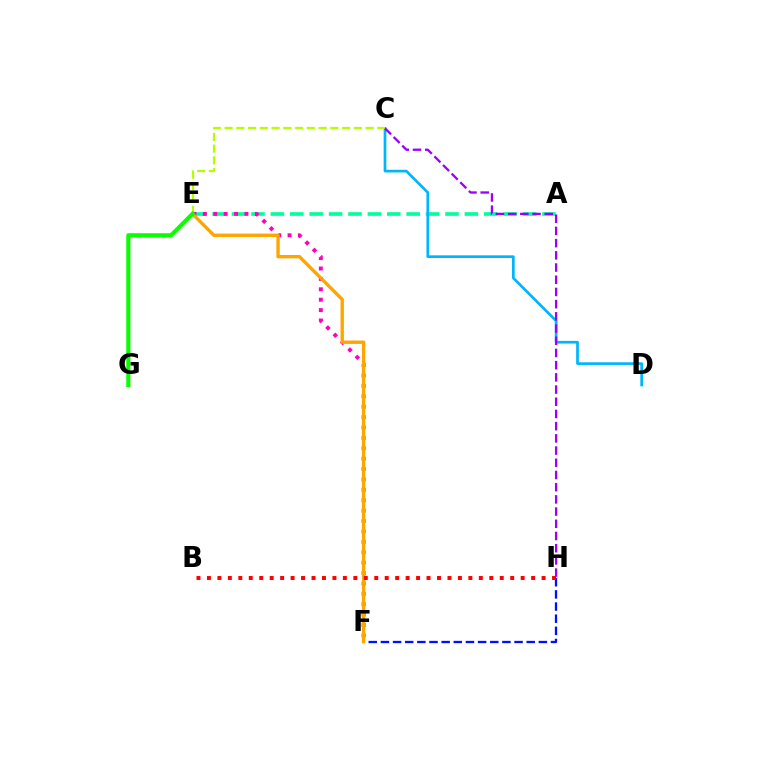{('A', 'E'): [{'color': '#00ff9d', 'line_style': 'dashed', 'thickness': 2.64}], ('C', 'D'): [{'color': '#00b5ff', 'line_style': 'solid', 'thickness': 1.93}], ('F', 'H'): [{'color': '#0010ff', 'line_style': 'dashed', 'thickness': 1.65}], ('C', 'E'): [{'color': '#b3ff00', 'line_style': 'dashed', 'thickness': 1.6}], ('E', 'F'): [{'color': '#ff00bd', 'line_style': 'dotted', 'thickness': 2.82}, {'color': '#ffa500', 'line_style': 'solid', 'thickness': 2.42}], ('C', 'H'): [{'color': '#9b00ff', 'line_style': 'dashed', 'thickness': 1.66}], ('E', 'G'): [{'color': '#08ff00', 'line_style': 'solid', 'thickness': 2.96}], ('B', 'H'): [{'color': '#ff0000', 'line_style': 'dotted', 'thickness': 2.84}]}